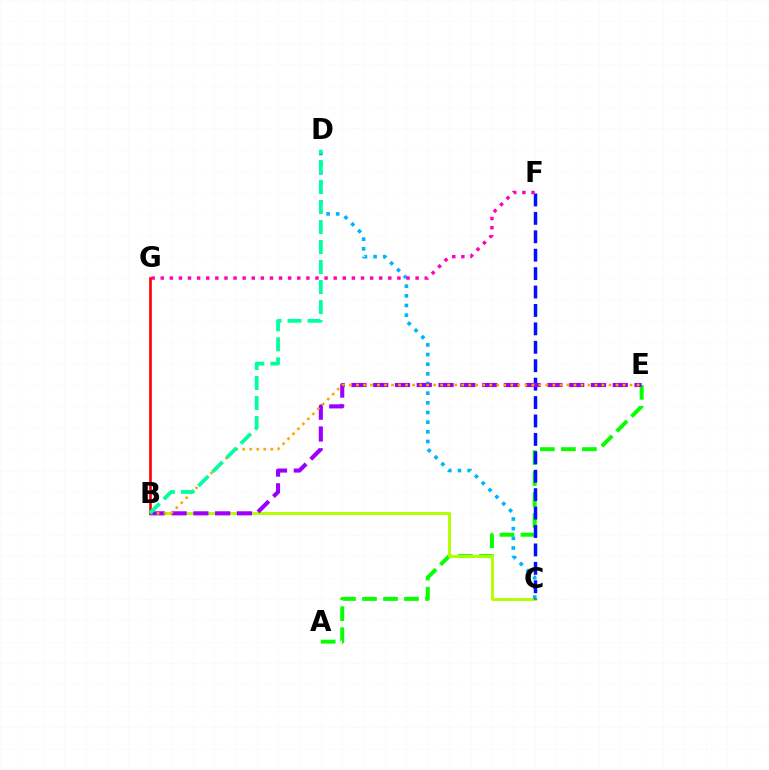{('A', 'E'): [{'color': '#08ff00', 'line_style': 'dashed', 'thickness': 2.85}], ('B', 'C'): [{'color': '#b3ff00', 'line_style': 'solid', 'thickness': 2.09}], ('C', 'D'): [{'color': '#00b5ff', 'line_style': 'dotted', 'thickness': 2.62}], ('C', 'F'): [{'color': '#0010ff', 'line_style': 'dashed', 'thickness': 2.5}], ('F', 'G'): [{'color': '#ff00bd', 'line_style': 'dotted', 'thickness': 2.47}], ('B', 'E'): [{'color': '#9b00ff', 'line_style': 'dashed', 'thickness': 2.96}, {'color': '#ffa500', 'line_style': 'dotted', 'thickness': 1.91}], ('B', 'G'): [{'color': '#ff0000', 'line_style': 'solid', 'thickness': 1.9}], ('B', 'D'): [{'color': '#00ff9d', 'line_style': 'dashed', 'thickness': 2.72}]}